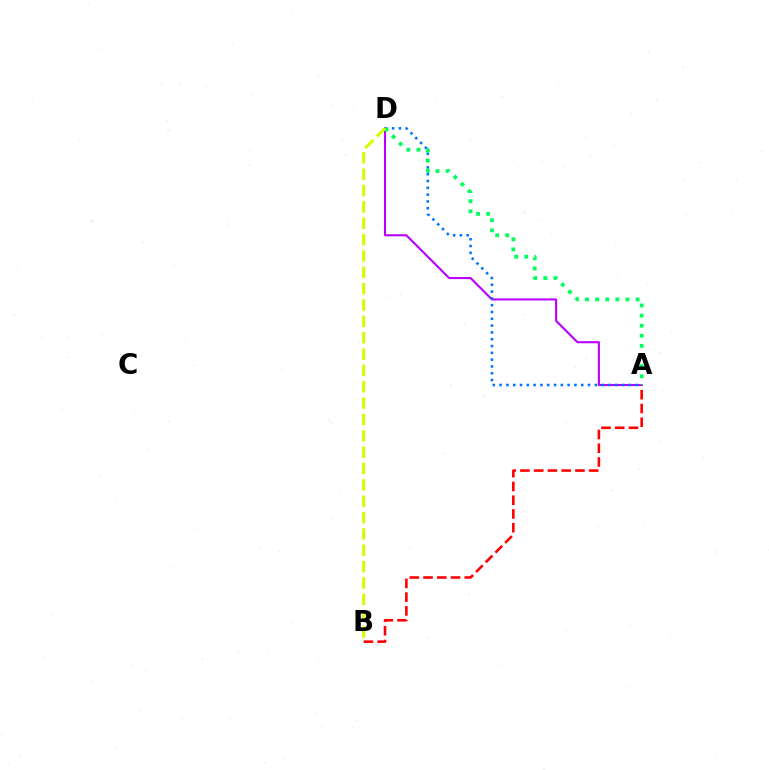{('A', 'B'): [{'color': '#ff0000', 'line_style': 'dashed', 'thickness': 1.87}], ('A', 'D'): [{'color': '#b900ff', 'line_style': 'solid', 'thickness': 1.51}, {'color': '#0074ff', 'line_style': 'dotted', 'thickness': 1.85}, {'color': '#00ff5c', 'line_style': 'dotted', 'thickness': 2.75}], ('B', 'D'): [{'color': '#d1ff00', 'line_style': 'dashed', 'thickness': 2.22}]}